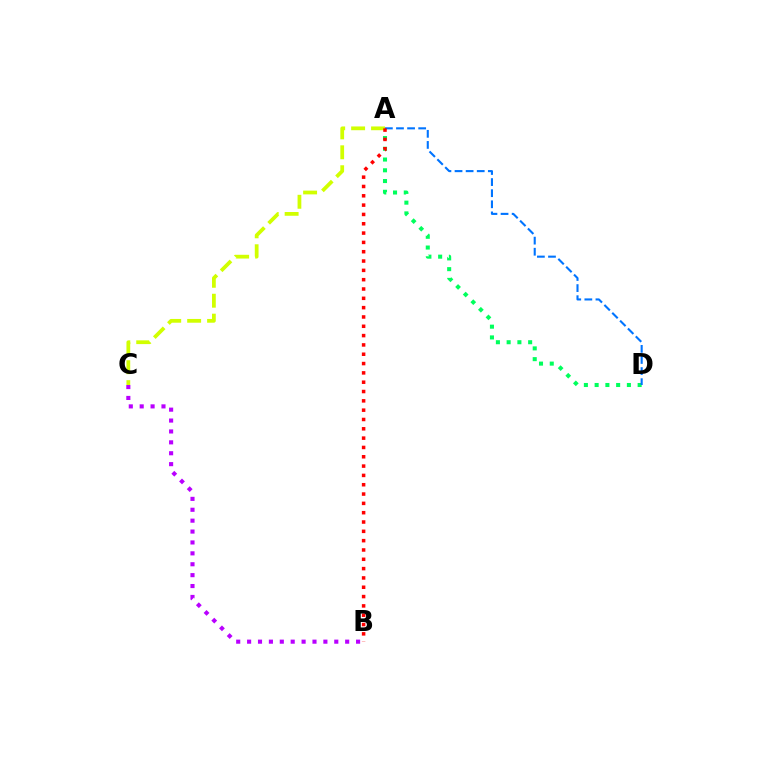{('A', 'D'): [{'color': '#00ff5c', 'line_style': 'dotted', 'thickness': 2.92}, {'color': '#0074ff', 'line_style': 'dashed', 'thickness': 1.51}], ('A', 'C'): [{'color': '#d1ff00', 'line_style': 'dashed', 'thickness': 2.71}], ('A', 'B'): [{'color': '#ff0000', 'line_style': 'dotted', 'thickness': 2.53}], ('B', 'C'): [{'color': '#b900ff', 'line_style': 'dotted', 'thickness': 2.96}]}